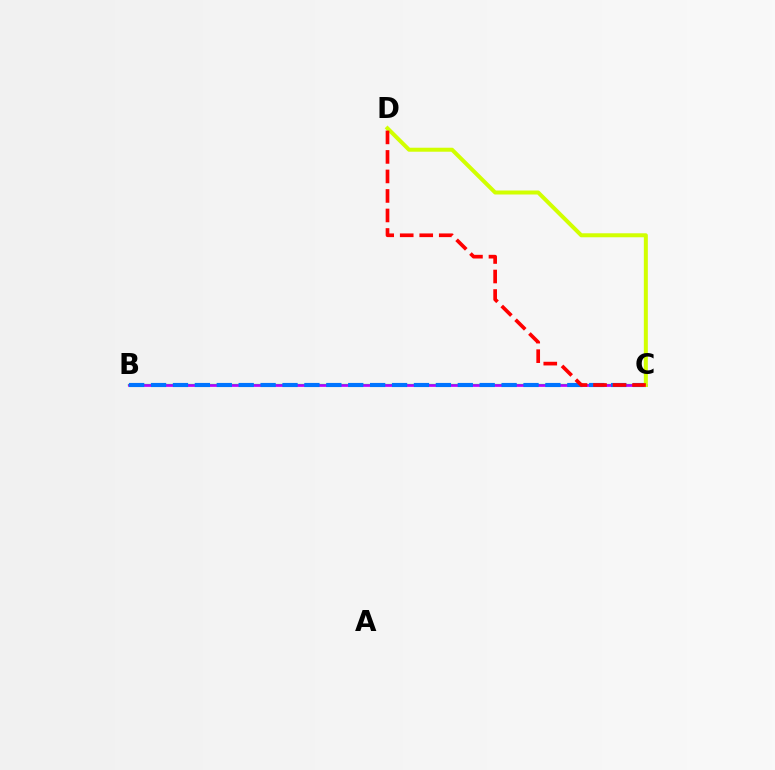{('B', 'C'): [{'color': '#00ff5c', 'line_style': 'solid', 'thickness': 1.63}, {'color': '#b900ff', 'line_style': 'solid', 'thickness': 1.93}, {'color': '#0074ff', 'line_style': 'dashed', 'thickness': 2.98}], ('C', 'D'): [{'color': '#d1ff00', 'line_style': 'solid', 'thickness': 2.88}, {'color': '#ff0000', 'line_style': 'dashed', 'thickness': 2.65}]}